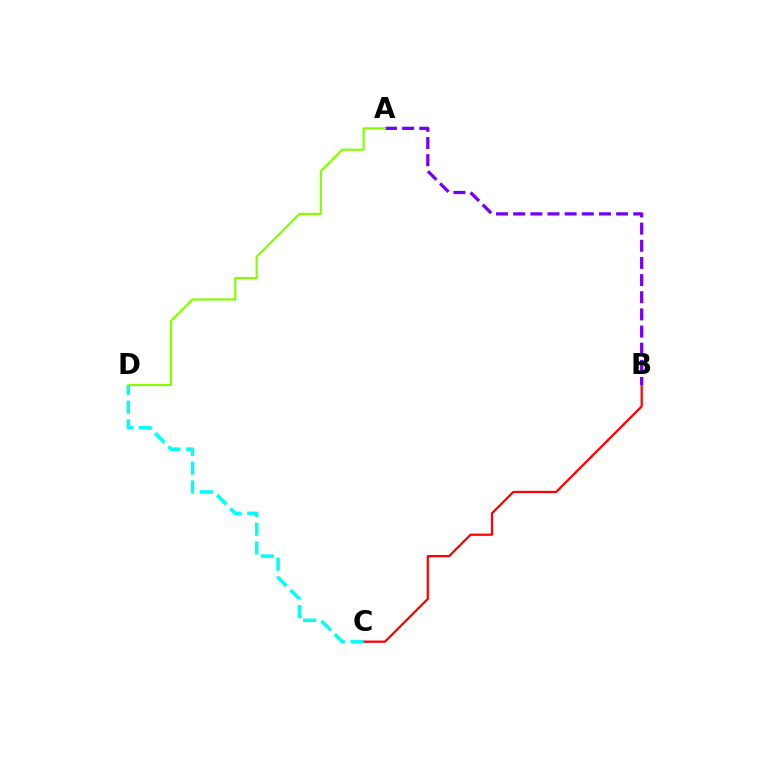{('B', 'C'): [{'color': '#ff0000', 'line_style': 'solid', 'thickness': 1.62}], ('A', 'B'): [{'color': '#7200ff', 'line_style': 'dashed', 'thickness': 2.33}], ('C', 'D'): [{'color': '#00fff6', 'line_style': 'dashed', 'thickness': 2.55}], ('A', 'D'): [{'color': '#84ff00', 'line_style': 'solid', 'thickness': 1.56}]}